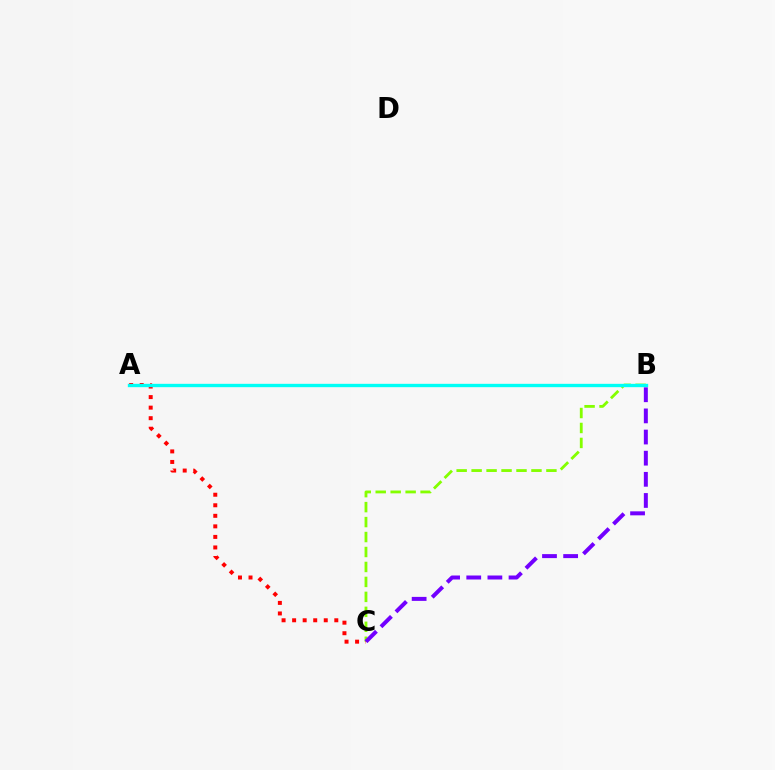{('B', 'C'): [{'color': '#84ff00', 'line_style': 'dashed', 'thickness': 2.03}, {'color': '#7200ff', 'line_style': 'dashed', 'thickness': 2.87}], ('A', 'C'): [{'color': '#ff0000', 'line_style': 'dotted', 'thickness': 2.86}], ('A', 'B'): [{'color': '#00fff6', 'line_style': 'solid', 'thickness': 2.42}]}